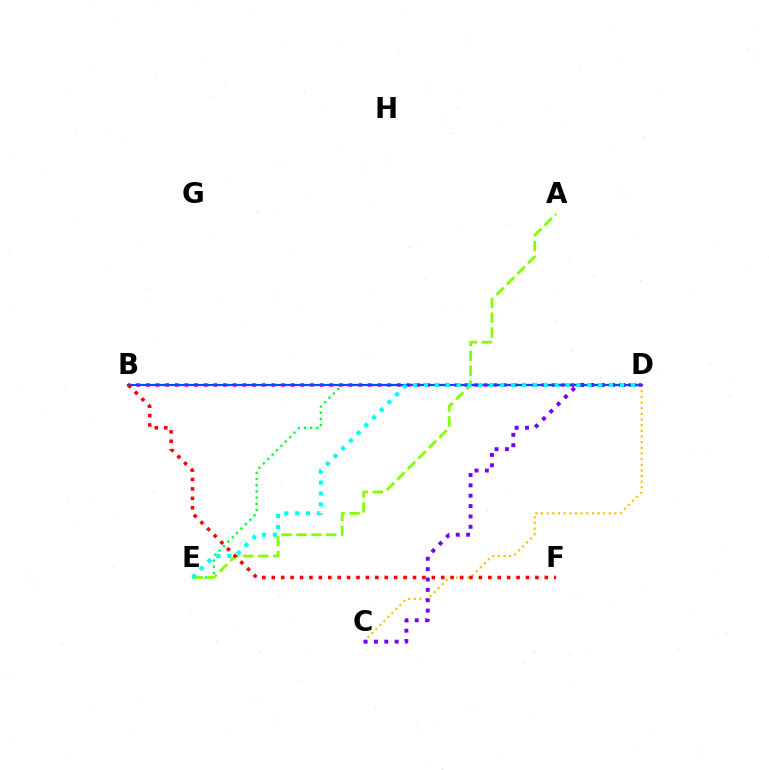{('C', 'D'): [{'color': '#ffbd00', 'line_style': 'dotted', 'thickness': 1.54}, {'color': '#7200ff', 'line_style': 'dotted', 'thickness': 2.82}], ('D', 'E'): [{'color': '#00ff39', 'line_style': 'dotted', 'thickness': 1.68}, {'color': '#00fff6', 'line_style': 'dotted', 'thickness': 2.96}], ('B', 'D'): [{'color': '#ff00cf', 'line_style': 'dotted', 'thickness': 2.62}, {'color': '#004bff', 'line_style': 'solid', 'thickness': 1.59}], ('A', 'E'): [{'color': '#84ff00', 'line_style': 'dashed', 'thickness': 2.02}], ('B', 'F'): [{'color': '#ff0000', 'line_style': 'dotted', 'thickness': 2.56}]}